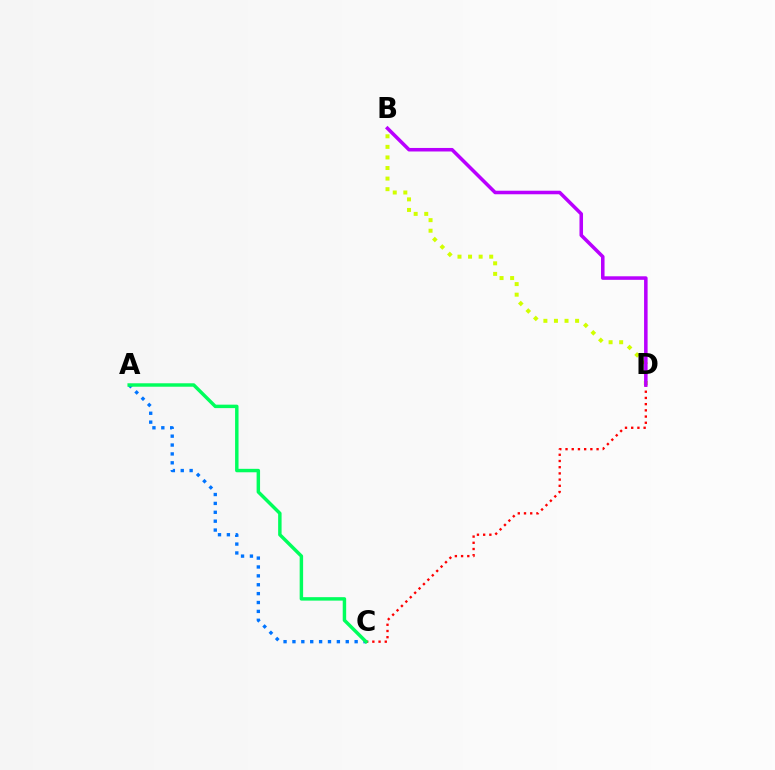{('B', 'D'): [{'color': '#d1ff00', 'line_style': 'dotted', 'thickness': 2.87}, {'color': '#b900ff', 'line_style': 'solid', 'thickness': 2.55}], ('A', 'C'): [{'color': '#0074ff', 'line_style': 'dotted', 'thickness': 2.41}, {'color': '#00ff5c', 'line_style': 'solid', 'thickness': 2.48}], ('C', 'D'): [{'color': '#ff0000', 'line_style': 'dotted', 'thickness': 1.69}]}